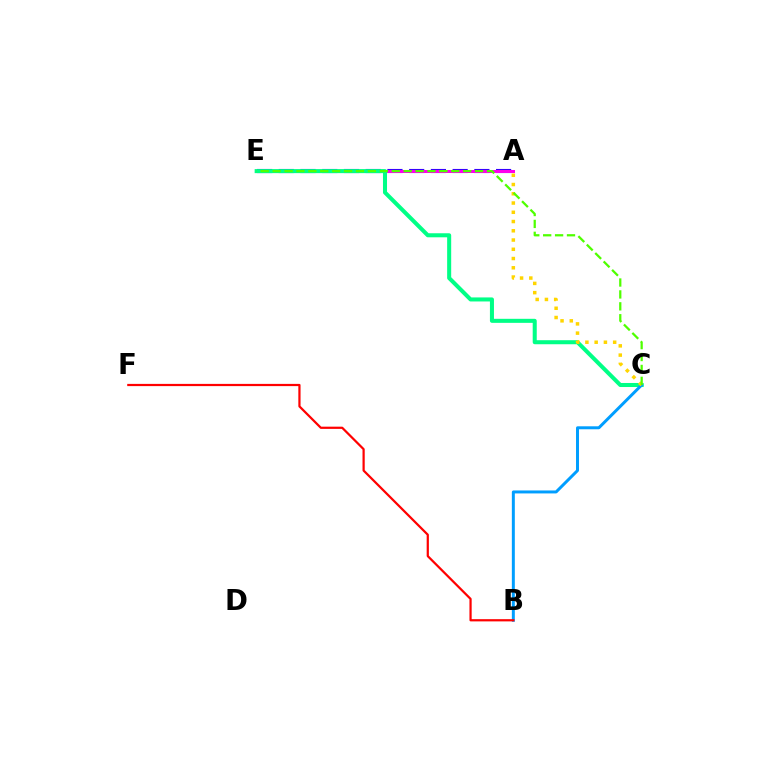{('A', 'E'): [{'color': '#3700ff', 'line_style': 'dashed', 'thickness': 2.95}, {'color': '#ff00ed', 'line_style': 'solid', 'thickness': 2.17}], ('C', 'E'): [{'color': '#00ff86', 'line_style': 'solid', 'thickness': 2.91}, {'color': '#4fff00', 'line_style': 'dashed', 'thickness': 1.62}], ('B', 'C'): [{'color': '#009eff', 'line_style': 'solid', 'thickness': 2.14}], ('A', 'C'): [{'color': '#ffd500', 'line_style': 'dotted', 'thickness': 2.51}], ('B', 'F'): [{'color': '#ff0000', 'line_style': 'solid', 'thickness': 1.6}]}